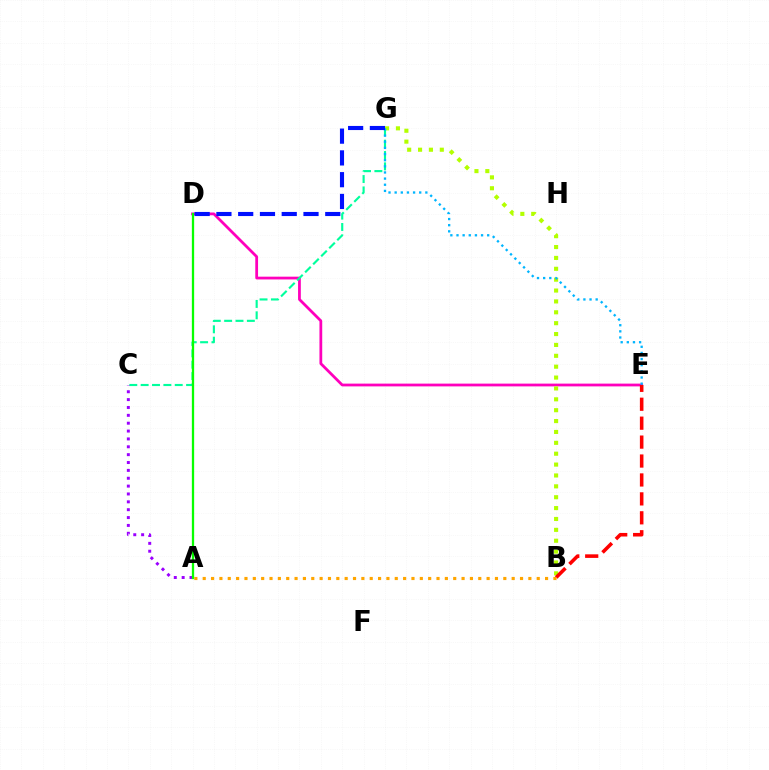{('D', 'E'): [{'color': '#ff00bd', 'line_style': 'solid', 'thickness': 2.0}], ('B', 'G'): [{'color': '#b3ff00', 'line_style': 'dotted', 'thickness': 2.96}], ('B', 'E'): [{'color': '#ff0000', 'line_style': 'dashed', 'thickness': 2.57}], ('A', 'B'): [{'color': '#ffa500', 'line_style': 'dotted', 'thickness': 2.27}], ('C', 'G'): [{'color': '#00ff9d', 'line_style': 'dashed', 'thickness': 1.54}], ('E', 'G'): [{'color': '#00b5ff', 'line_style': 'dotted', 'thickness': 1.67}], ('A', 'C'): [{'color': '#9b00ff', 'line_style': 'dotted', 'thickness': 2.14}], ('A', 'D'): [{'color': '#08ff00', 'line_style': 'solid', 'thickness': 1.65}], ('D', 'G'): [{'color': '#0010ff', 'line_style': 'dashed', 'thickness': 2.96}]}